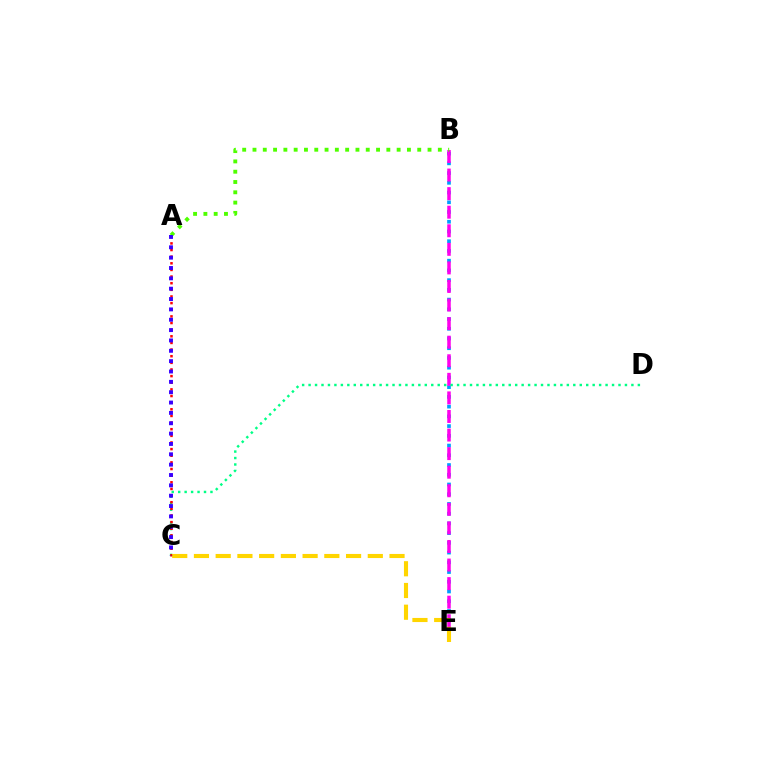{('B', 'E'): [{'color': '#009eff', 'line_style': 'dotted', 'thickness': 2.64}, {'color': '#ff00ed', 'line_style': 'dashed', 'thickness': 2.52}], ('A', 'B'): [{'color': '#4fff00', 'line_style': 'dotted', 'thickness': 2.8}], ('C', 'D'): [{'color': '#00ff86', 'line_style': 'dotted', 'thickness': 1.75}], ('A', 'C'): [{'color': '#ff0000', 'line_style': 'dotted', 'thickness': 1.8}, {'color': '#3700ff', 'line_style': 'dotted', 'thickness': 2.81}], ('C', 'E'): [{'color': '#ffd500', 'line_style': 'dashed', 'thickness': 2.95}]}